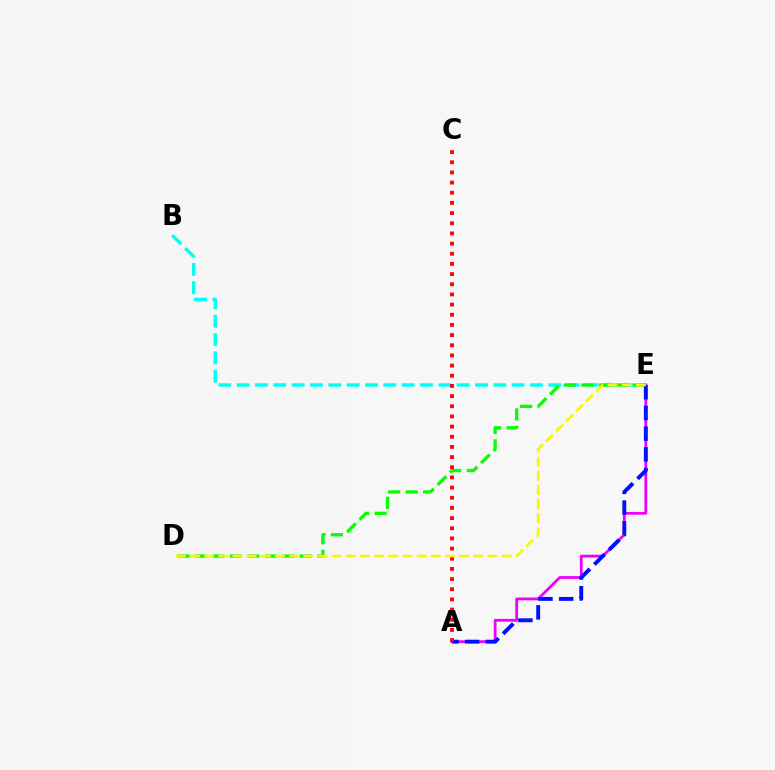{('B', 'E'): [{'color': '#00fff6', 'line_style': 'dashed', 'thickness': 2.49}], ('D', 'E'): [{'color': '#08ff00', 'line_style': 'dashed', 'thickness': 2.38}, {'color': '#fcf500', 'line_style': 'dashed', 'thickness': 1.92}], ('A', 'E'): [{'color': '#ee00ff', 'line_style': 'solid', 'thickness': 2.01}, {'color': '#0010ff', 'line_style': 'dashed', 'thickness': 2.81}], ('A', 'C'): [{'color': '#ff0000', 'line_style': 'dotted', 'thickness': 2.76}]}